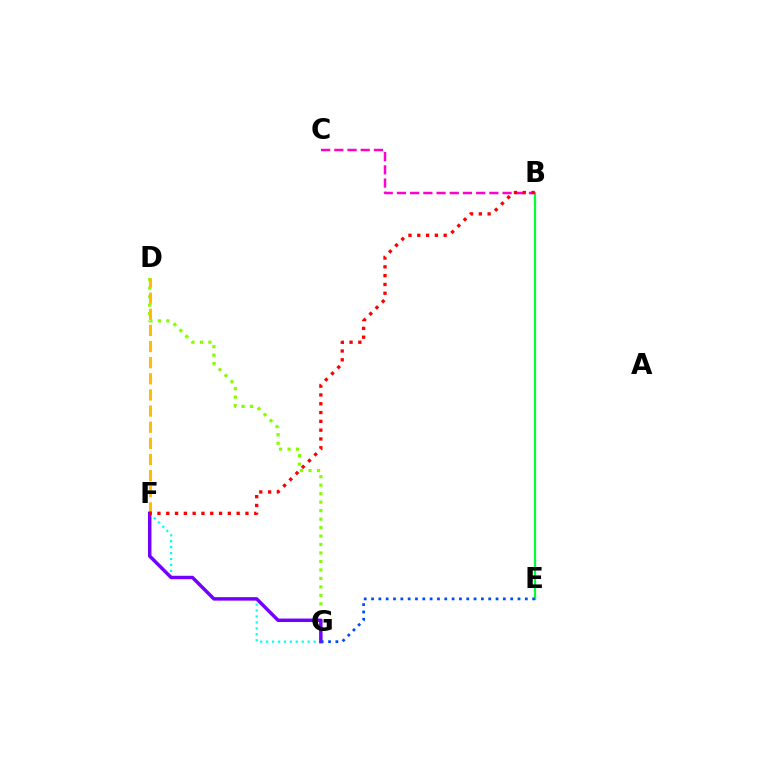{('D', 'G'): [{'color': '#84ff00', 'line_style': 'dotted', 'thickness': 2.3}], ('B', 'E'): [{'color': '#00ff39', 'line_style': 'solid', 'thickness': 1.62}], ('B', 'C'): [{'color': '#ff00cf', 'line_style': 'dashed', 'thickness': 1.79}], ('D', 'F'): [{'color': '#ffbd00', 'line_style': 'dashed', 'thickness': 2.19}], ('F', 'G'): [{'color': '#00fff6', 'line_style': 'dotted', 'thickness': 1.61}, {'color': '#7200ff', 'line_style': 'solid', 'thickness': 2.49}], ('B', 'F'): [{'color': '#ff0000', 'line_style': 'dotted', 'thickness': 2.39}], ('E', 'G'): [{'color': '#004bff', 'line_style': 'dotted', 'thickness': 1.99}]}